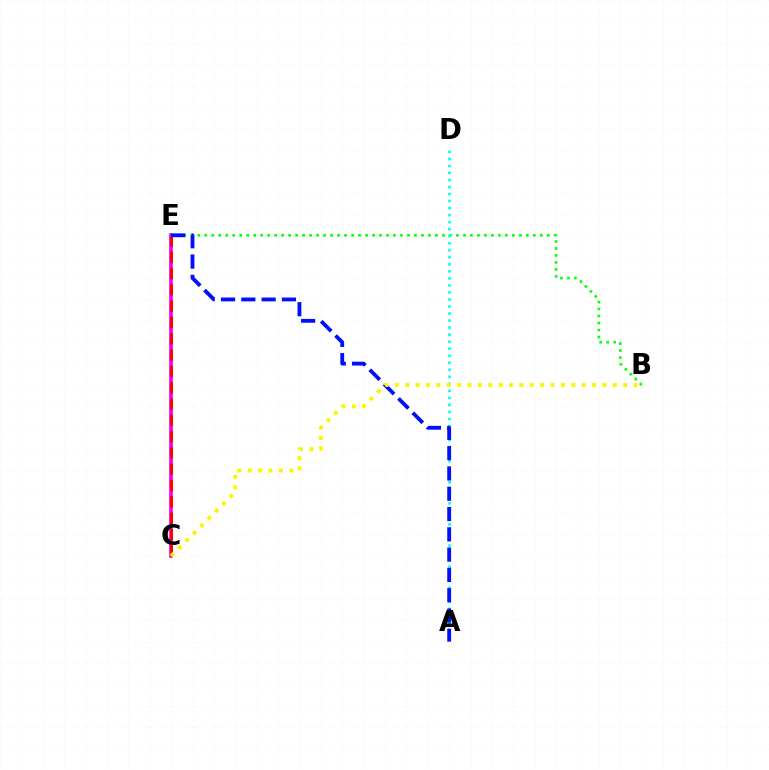{('C', 'E'): [{'color': '#ee00ff', 'line_style': 'solid', 'thickness': 2.62}, {'color': '#ff0000', 'line_style': 'dashed', 'thickness': 2.22}], ('B', 'E'): [{'color': '#08ff00', 'line_style': 'dotted', 'thickness': 1.9}], ('A', 'D'): [{'color': '#00fff6', 'line_style': 'dotted', 'thickness': 1.91}], ('A', 'E'): [{'color': '#0010ff', 'line_style': 'dashed', 'thickness': 2.76}], ('B', 'C'): [{'color': '#fcf500', 'line_style': 'dotted', 'thickness': 2.82}]}